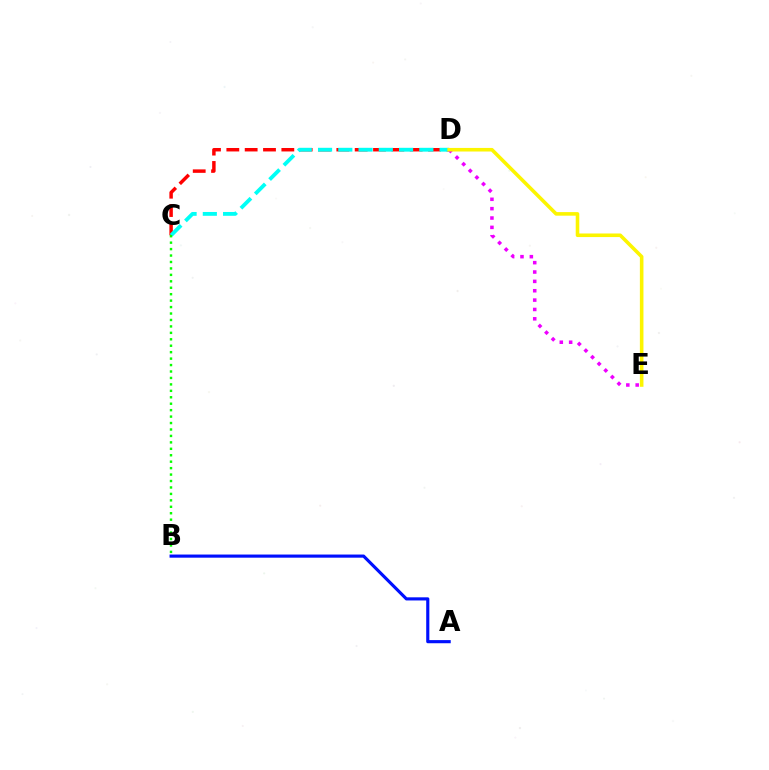{('A', 'B'): [{'color': '#0010ff', 'line_style': 'solid', 'thickness': 2.26}], ('C', 'D'): [{'color': '#ff0000', 'line_style': 'dashed', 'thickness': 2.49}, {'color': '#00fff6', 'line_style': 'dashed', 'thickness': 2.75}], ('B', 'C'): [{'color': '#08ff00', 'line_style': 'dotted', 'thickness': 1.75}], ('D', 'E'): [{'color': '#ee00ff', 'line_style': 'dotted', 'thickness': 2.54}, {'color': '#fcf500', 'line_style': 'solid', 'thickness': 2.57}]}